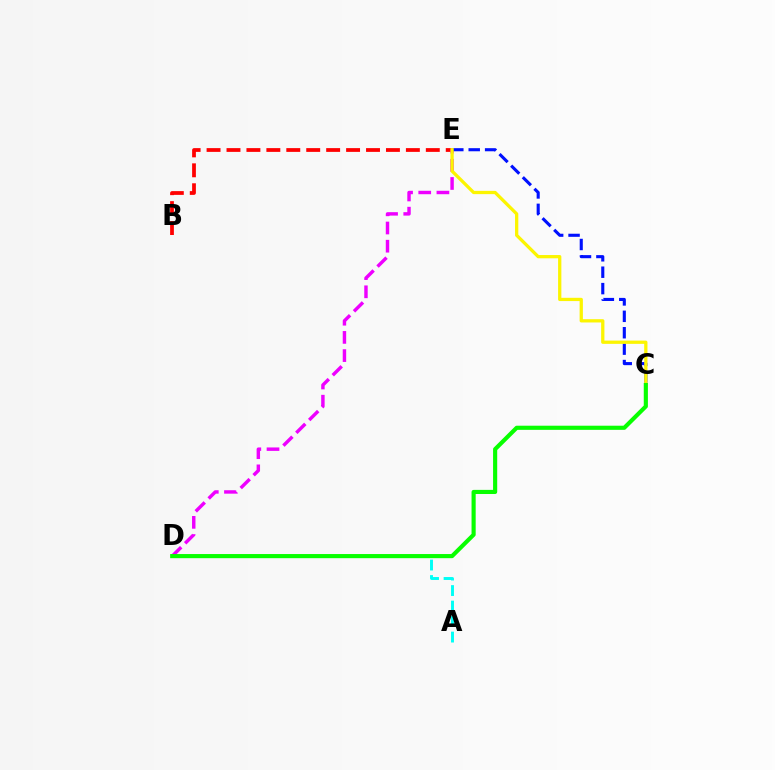{('B', 'E'): [{'color': '#ff0000', 'line_style': 'dashed', 'thickness': 2.71}], ('A', 'D'): [{'color': '#00fff6', 'line_style': 'dashed', 'thickness': 2.11}], ('D', 'E'): [{'color': '#ee00ff', 'line_style': 'dashed', 'thickness': 2.47}], ('C', 'E'): [{'color': '#0010ff', 'line_style': 'dashed', 'thickness': 2.23}, {'color': '#fcf500', 'line_style': 'solid', 'thickness': 2.36}], ('C', 'D'): [{'color': '#08ff00', 'line_style': 'solid', 'thickness': 2.98}]}